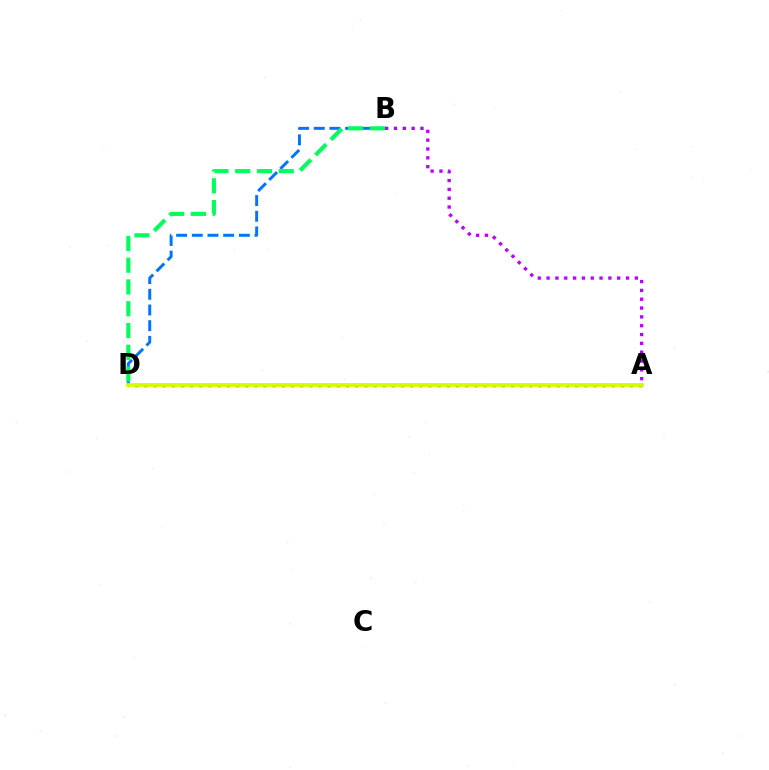{('A', 'D'): [{'color': '#ff0000', 'line_style': 'dotted', 'thickness': 2.49}, {'color': '#d1ff00', 'line_style': 'solid', 'thickness': 2.71}], ('A', 'B'): [{'color': '#b900ff', 'line_style': 'dotted', 'thickness': 2.4}], ('B', 'D'): [{'color': '#0074ff', 'line_style': 'dashed', 'thickness': 2.13}, {'color': '#00ff5c', 'line_style': 'dashed', 'thickness': 2.96}]}